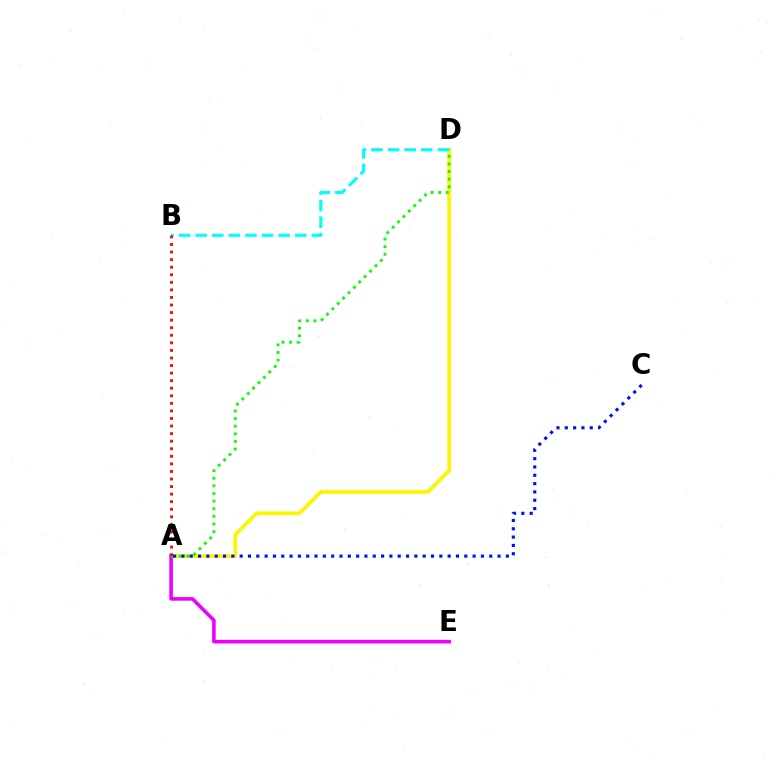{('A', 'D'): [{'color': '#fcf500', 'line_style': 'solid', 'thickness': 2.67}, {'color': '#08ff00', 'line_style': 'dotted', 'thickness': 2.07}], ('A', 'E'): [{'color': '#ee00ff', 'line_style': 'solid', 'thickness': 2.59}], ('B', 'D'): [{'color': '#00fff6', 'line_style': 'dashed', 'thickness': 2.25}], ('A', 'C'): [{'color': '#0010ff', 'line_style': 'dotted', 'thickness': 2.26}], ('A', 'B'): [{'color': '#ff0000', 'line_style': 'dotted', 'thickness': 2.06}]}